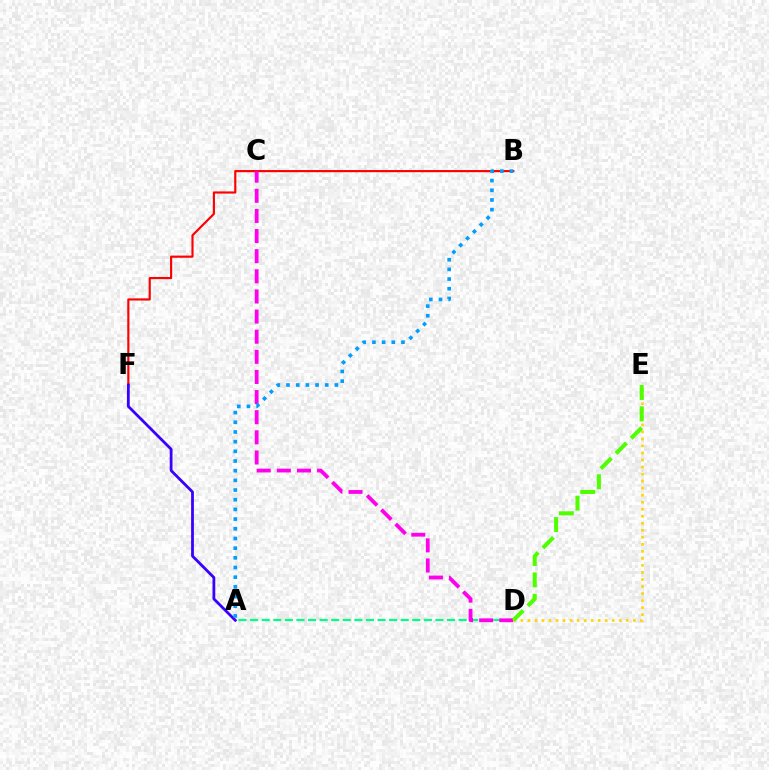{('B', 'F'): [{'color': '#ff0000', 'line_style': 'solid', 'thickness': 1.55}], ('A', 'D'): [{'color': '#00ff86', 'line_style': 'dashed', 'thickness': 1.57}], ('C', 'D'): [{'color': '#ff00ed', 'line_style': 'dashed', 'thickness': 2.73}], ('D', 'E'): [{'color': '#ffd500', 'line_style': 'dotted', 'thickness': 1.91}, {'color': '#4fff00', 'line_style': 'dashed', 'thickness': 2.91}], ('A', 'F'): [{'color': '#3700ff', 'line_style': 'solid', 'thickness': 2.01}], ('A', 'B'): [{'color': '#009eff', 'line_style': 'dotted', 'thickness': 2.63}]}